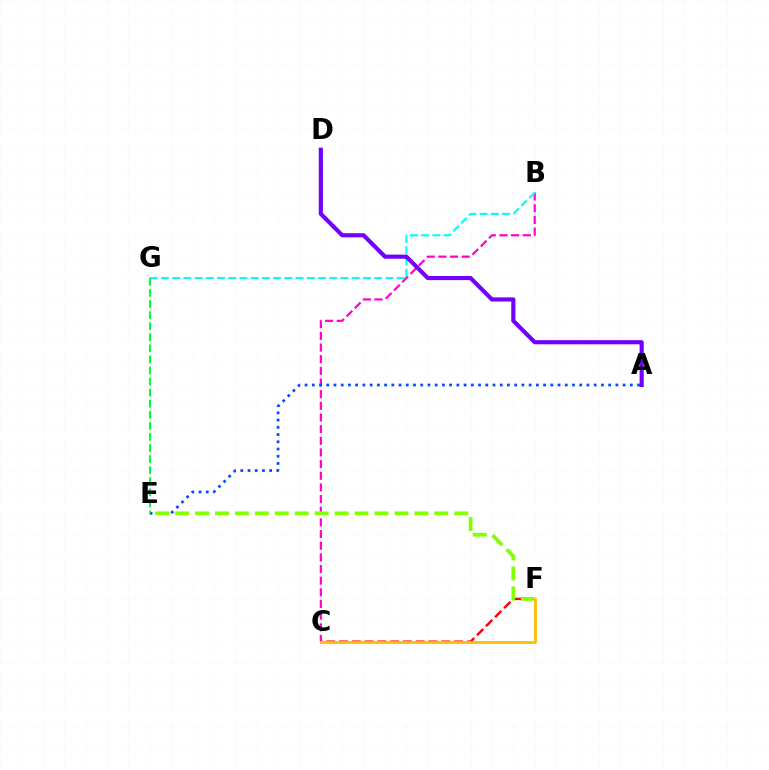{('B', 'C'): [{'color': '#ff00cf', 'line_style': 'dashed', 'thickness': 1.58}], ('C', 'F'): [{'color': '#ff0000', 'line_style': 'dashed', 'thickness': 1.74}, {'color': '#ffbd00', 'line_style': 'solid', 'thickness': 2.0}], ('B', 'G'): [{'color': '#00fff6', 'line_style': 'dashed', 'thickness': 1.52}], ('A', 'E'): [{'color': '#004bff', 'line_style': 'dotted', 'thickness': 1.96}], ('E', 'F'): [{'color': '#84ff00', 'line_style': 'dashed', 'thickness': 2.71}], ('A', 'D'): [{'color': '#7200ff', 'line_style': 'solid', 'thickness': 2.99}], ('E', 'G'): [{'color': '#00ff39', 'line_style': 'dashed', 'thickness': 1.5}]}